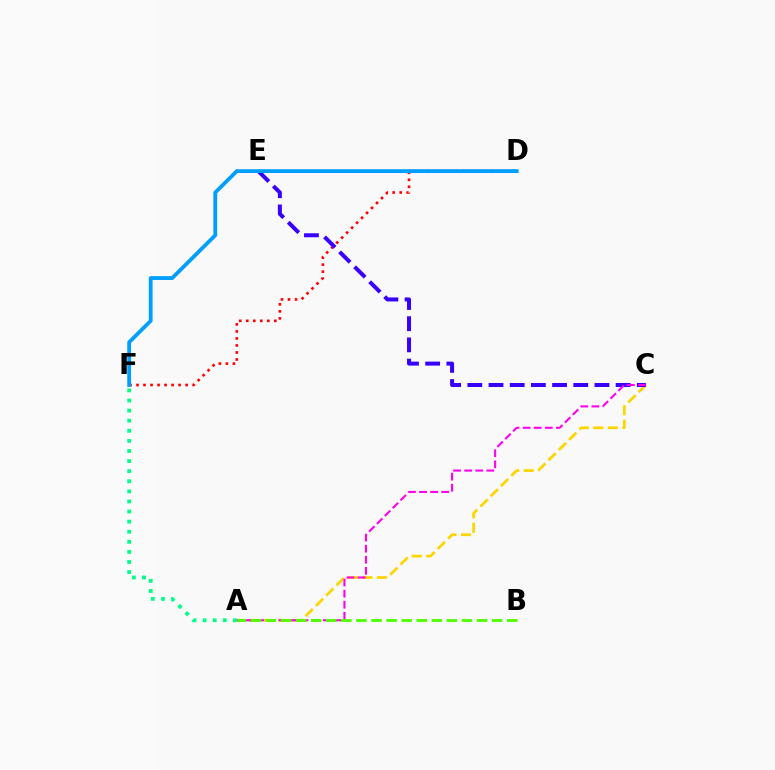{('A', 'C'): [{'color': '#ffd500', 'line_style': 'dashed', 'thickness': 1.97}, {'color': '#ff00ed', 'line_style': 'dashed', 'thickness': 1.51}], ('D', 'F'): [{'color': '#ff0000', 'line_style': 'dotted', 'thickness': 1.91}, {'color': '#009eff', 'line_style': 'solid', 'thickness': 2.74}], ('A', 'F'): [{'color': '#00ff86', 'line_style': 'dotted', 'thickness': 2.74}], ('C', 'E'): [{'color': '#3700ff', 'line_style': 'dashed', 'thickness': 2.88}], ('A', 'B'): [{'color': '#4fff00', 'line_style': 'dashed', 'thickness': 2.05}]}